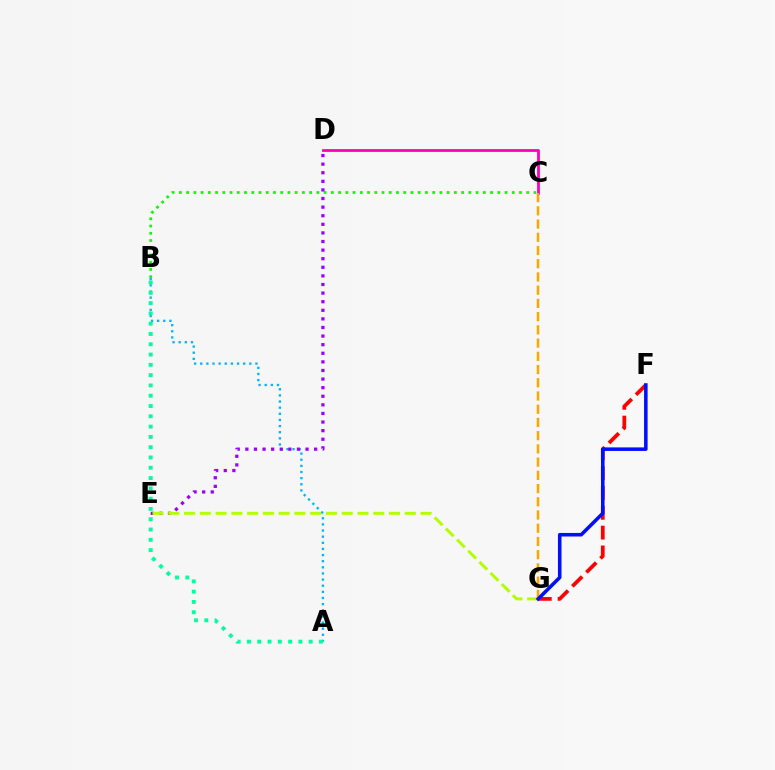{('C', 'D'): [{'color': '#ff00bd', 'line_style': 'solid', 'thickness': 2.01}], ('F', 'G'): [{'color': '#ff0000', 'line_style': 'dashed', 'thickness': 2.69}, {'color': '#0010ff', 'line_style': 'solid', 'thickness': 2.56}], ('A', 'B'): [{'color': '#00b5ff', 'line_style': 'dotted', 'thickness': 1.67}, {'color': '#00ff9d', 'line_style': 'dotted', 'thickness': 2.8}], ('C', 'G'): [{'color': '#ffa500', 'line_style': 'dashed', 'thickness': 1.8}], ('B', 'C'): [{'color': '#08ff00', 'line_style': 'dotted', 'thickness': 1.97}], ('D', 'E'): [{'color': '#9b00ff', 'line_style': 'dotted', 'thickness': 2.34}], ('E', 'G'): [{'color': '#b3ff00', 'line_style': 'dashed', 'thickness': 2.14}]}